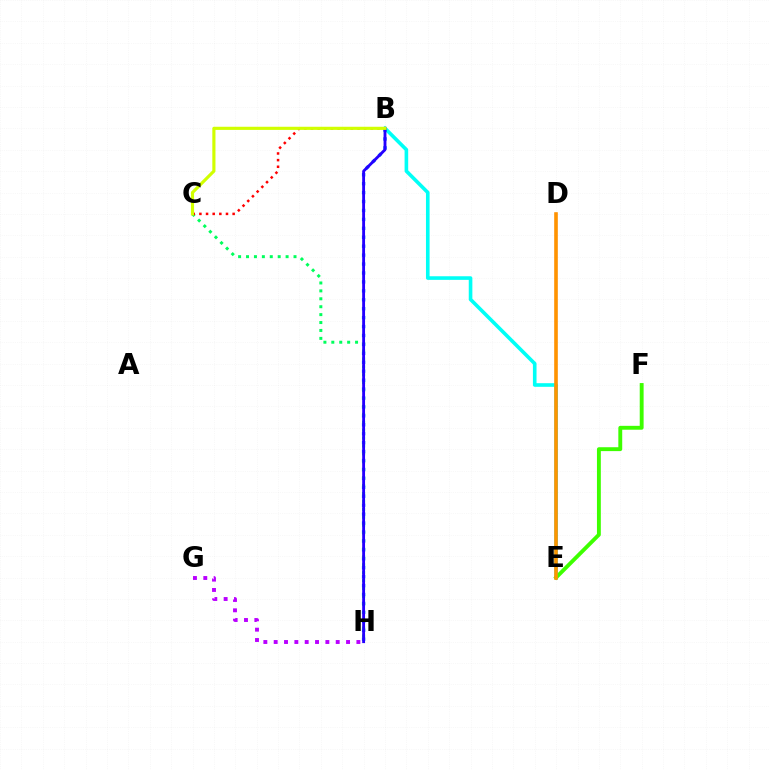{('B', 'E'): [{'color': '#00fff6', 'line_style': 'solid', 'thickness': 2.6}], ('B', 'H'): [{'color': '#0074ff', 'line_style': 'dotted', 'thickness': 2.43}, {'color': '#2500ff', 'line_style': 'solid', 'thickness': 2.06}], ('C', 'H'): [{'color': '#00ff5c', 'line_style': 'dotted', 'thickness': 2.15}], ('D', 'E'): [{'color': '#ff00ac', 'line_style': 'solid', 'thickness': 1.57}, {'color': '#ff9400', 'line_style': 'solid', 'thickness': 2.58}], ('E', 'F'): [{'color': '#3dff00', 'line_style': 'solid', 'thickness': 2.79}], ('B', 'C'): [{'color': '#ff0000', 'line_style': 'dotted', 'thickness': 1.81}, {'color': '#d1ff00', 'line_style': 'solid', 'thickness': 2.26}], ('G', 'H'): [{'color': '#b900ff', 'line_style': 'dotted', 'thickness': 2.81}]}